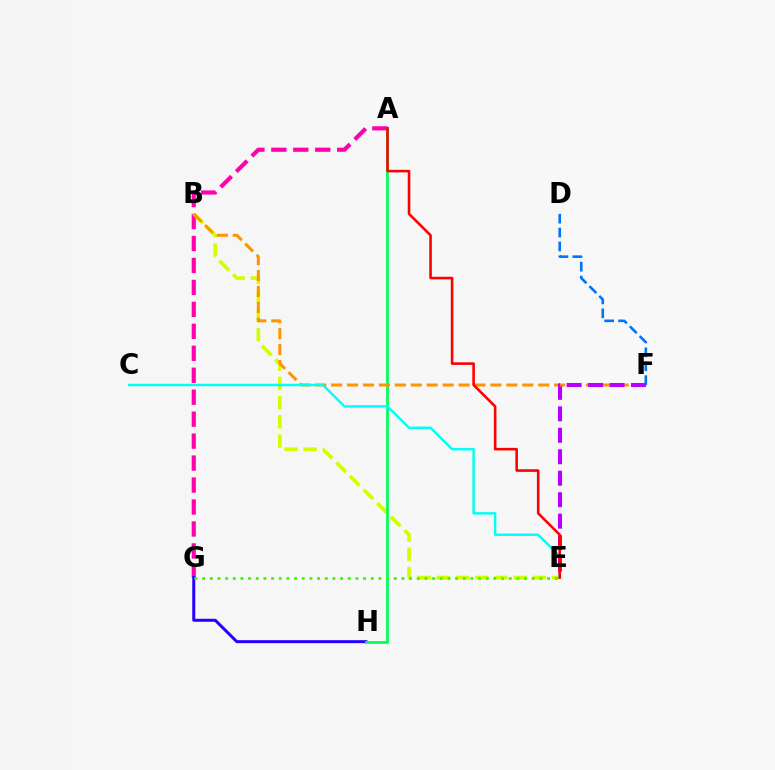{('A', 'G'): [{'color': '#ff00ac', 'line_style': 'dashed', 'thickness': 2.98}], ('G', 'H'): [{'color': '#2500ff', 'line_style': 'solid', 'thickness': 2.15}], ('D', 'F'): [{'color': '#0074ff', 'line_style': 'dashed', 'thickness': 1.89}], ('B', 'E'): [{'color': '#d1ff00', 'line_style': 'dashed', 'thickness': 2.61}], ('A', 'H'): [{'color': '#00ff5c', 'line_style': 'solid', 'thickness': 2.0}], ('B', 'F'): [{'color': '#ff9400', 'line_style': 'dashed', 'thickness': 2.16}], ('C', 'E'): [{'color': '#00fff6', 'line_style': 'solid', 'thickness': 1.75}], ('E', 'F'): [{'color': '#b900ff', 'line_style': 'dashed', 'thickness': 2.92}], ('A', 'E'): [{'color': '#ff0000', 'line_style': 'solid', 'thickness': 1.87}], ('E', 'G'): [{'color': '#3dff00', 'line_style': 'dotted', 'thickness': 2.08}]}